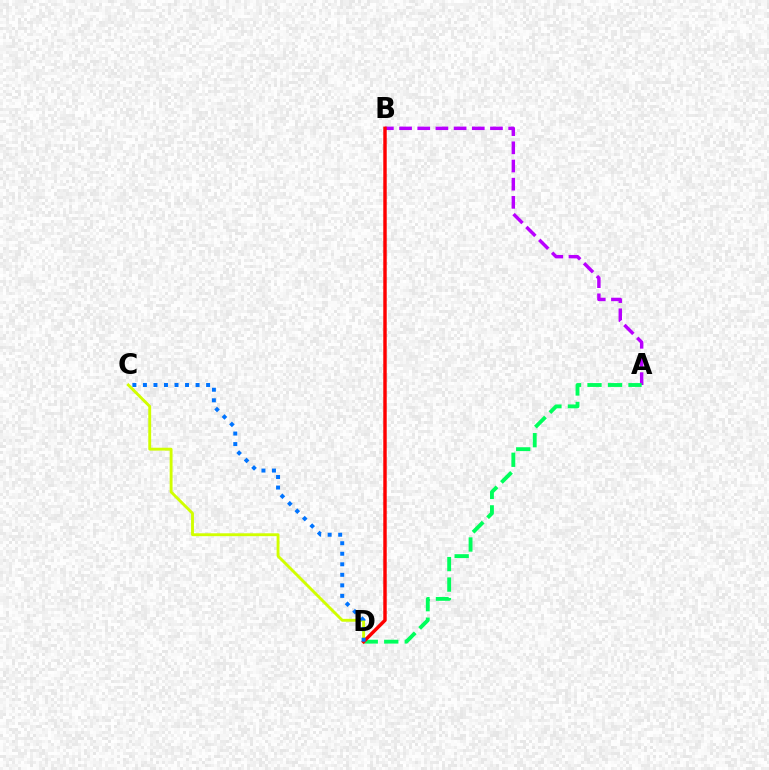{('A', 'B'): [{'color': '#b900ff', 'line_style': 'dashed', 'thickness': 2.47}], ('A', 'D'): [{'color': '#00ff5c', 'line_style': 'dashed', 'thickness': 2.78}], ('C', 'D'): [{'color': '#d1ff00', 'line_style': 'solid', 'thickness': 2.07}, {'color': '#0074ff', 'line_style': 'dotted', 'thickness': 2.86}], ('B', 'D'): [{'color': '#ff0000', 'line_style': 'solid', 'thickness': 2.48}]}